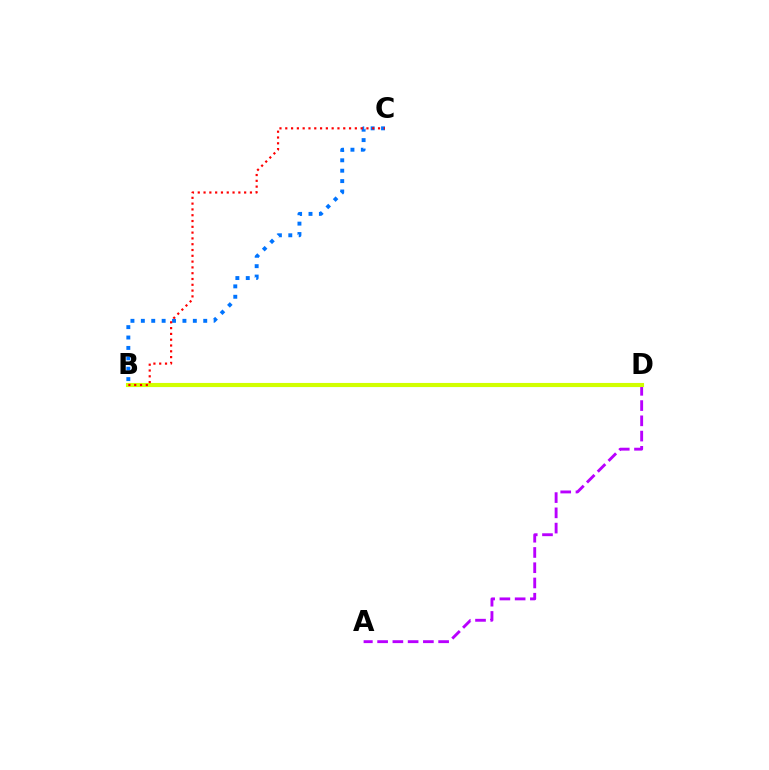{('A', 'D'): [{'color': '#b900ff', 'line_style': 'dashed', 'thickness': 2.07}], ('B', 'D'): [{'color': '#00ff5c', 'line_style': 'solid', 'thickness': 2.19}, {'color': '#d1ff00', 'line_style': 'solid', 'thickness': 2.95}], ('B', 'C'): [{'color': '#0074ff', 'line_style': 'dotted', 'thickness': 2.83}, {'color': '#ff0000', 'line_style': 'dotted', 'thickness': 1.58}]}